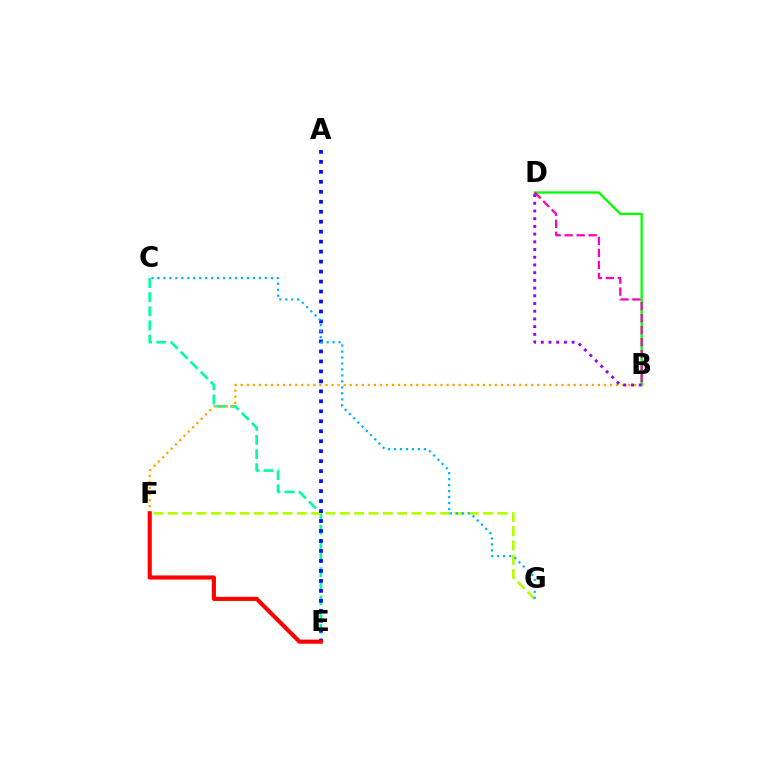{('C', 'E'): [{'color': '#00ff9d', 'line_style': 'dashed', 'thickness': 1.92}], ('F', 'G'): [{'color': '#b3ff00', 'line_style': 'dashed', 'thickness': 1.95}], ('B', 'D'): [{'color': '#08ff00', 'line_style': 'solid', 'thickness': 1.68}, {'color': '#ff00bd', 'line_style': 'dashed', 'thickness': 1.63}, {'color': '#9b00ff', 'line_style': 'dotted', 'thickness': 2.1}], ('A', 'E'): [{'color': '#0010ff', 'line_style': 'dotted', 'thickness': 2.71}], ('B', 'F'): [{'color': '#ffa500', 'line_style': 'dotted', 'thickness': 1.64}], ('E', 'F'): [{'color': '#ff0000', 'line_style': 'solid', 'thickness': 2.97}], ('C', 'G'): [{'color': '#00b5ff', 'line_style': 'dotted', 'thickness': 1.62}]}